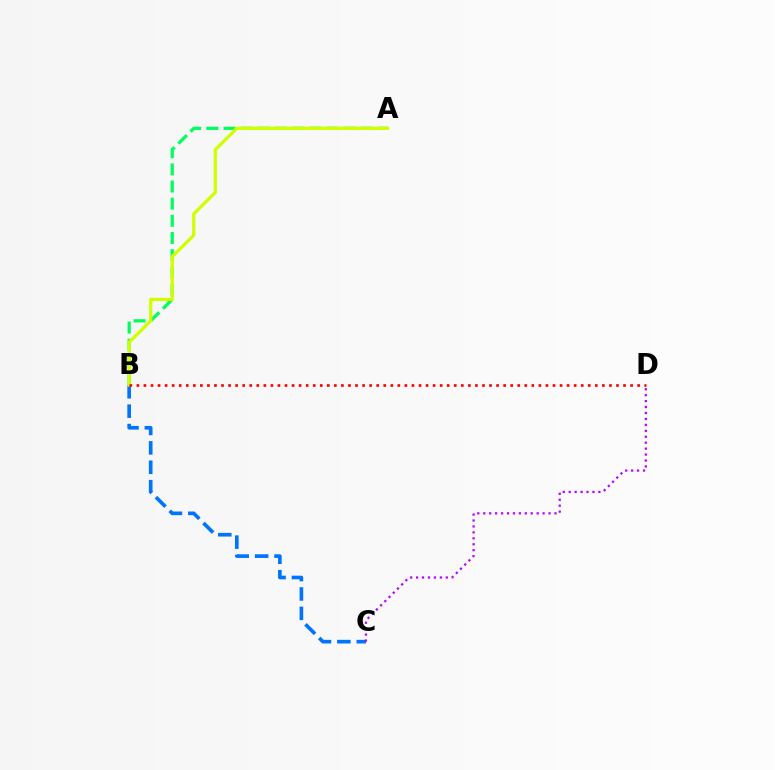{('A', 'B'): [{'color': '#00ff5c', 'line_style': 'dashed', 'thickness': 2.33}, {'color': '#d1ff00', 'line_style': 'solid', 'thickness': 2.35}], ('B', 'C'): [{'color': '#0074ff', 'line_style': 'dashed', 'thickness': 2.64}], ('B', 'D'): [{'color': '#ff0000', 'line_style': 'dotted', 'thickness': 1.92}], ('C', 'D'): [{'color': '#b900ff', 'line_style': 'dotted', 'thickness': 1.61}]}